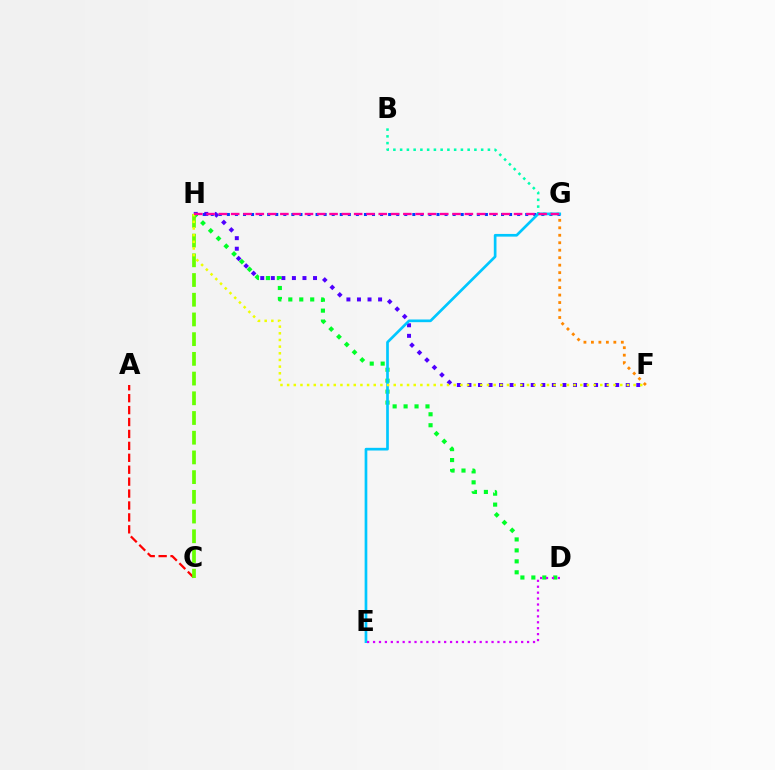{('A', 'C'): [{'color': '#ff0000', 'line_style': 'dashed', 'thickness': 1.62}], ('G', 'H'): [{'color': '#003fff', 'line_style': 'dotted', 'thickness': 2.19}, {'color': '#ff00a0', 'line_style': 'dashed', 'thickness': 1.67}], ('F', 'H'): [{'color': '#4f00ff', 'line_style': 'dotted', 'thickness': 2.87}, {'color': '#eeff00', 'line_style': 'dotted', 'thickness': 1.81}], ('D', 'H'): [{'color': '#00ff27', 'line_style': 'dotted', 'thickness': 2.97}], ('F', 'G'): [{'color': '#ff8800', 'line_style': 'dotted', 'thickness': 2.03}], ('B', 'G'): [{'color': '#00ffaf', 'line_style': 'dotted', 'thickness': 1.83}], ('E', 'G'): [{'color': '#00c7ff', 'line_style': 'solid', 'thickness': 1.93}], ('C', 'H'): [{'color': '#66ff00', 'line_style': 'dashed', 'thickness': 2.68}], ('D', 'E'): [{'color': '#d600ff', 'line_style': 'dotted', 'thickness': 1.61}]}